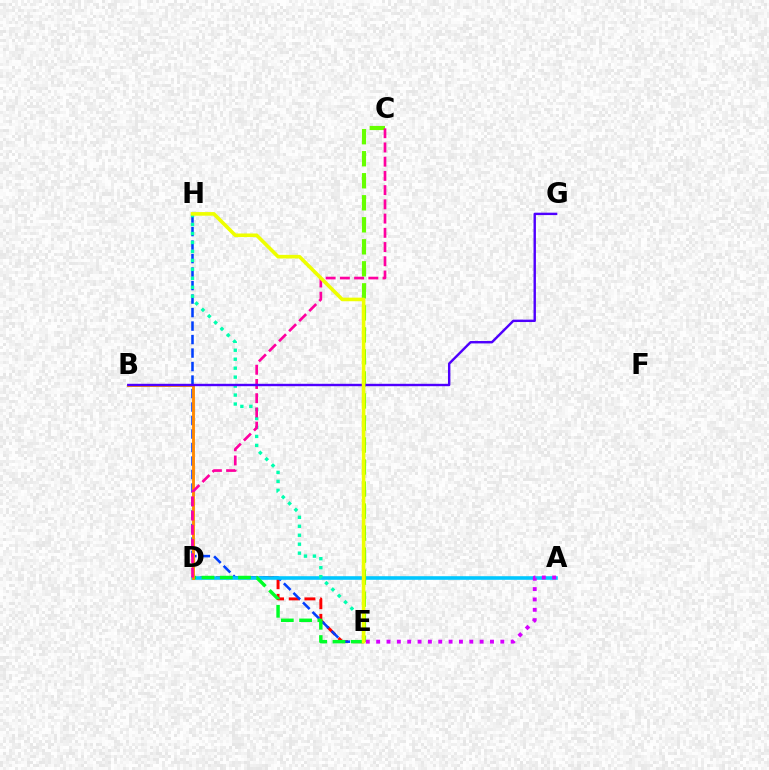{('D', 'E'): [{'color': '#ff0000', 'line_style': 'dashed', 'thickness': 2.13}, {'color': '#00ff27', 'line_style': 'dashed', 'thickness': 2.48}], ('E', 'H'): [{'color': '#003fff', 'line_style': 'dashed', 'thickness': 1.83}, {'color': '#00ffaf', 'line_style': 'dotted', 'thickness': 2.44}, {'color': '#eeff00', 'line_style': 'solid', 'thickness': 2.6}], ('A', 'D'): [{'color': '#00c7ff', 'line_style': 'solid', 'thickness': 2.59}], ('B', 'D'): [{'color': '#ff8800', 'line_style': 'solid', 'thickness': 2.08}], ('C', 'E'): [{'color': '#66ff00', 'line_style': 'dashed', 'thickness': 2.99}], ('C', 'D'): [{'color': '#ff00a0', 'line_style': 'dashed', 'thickness': 1.93}], ('B', 'G'): [{'color': '#4f00ff', 'line_style': 'solid', 'thickness': 1.73}], ('A', 'E'): [{'color': '#d600ff', 'line_style': 'dotted', 'thickness': 2.81}]}